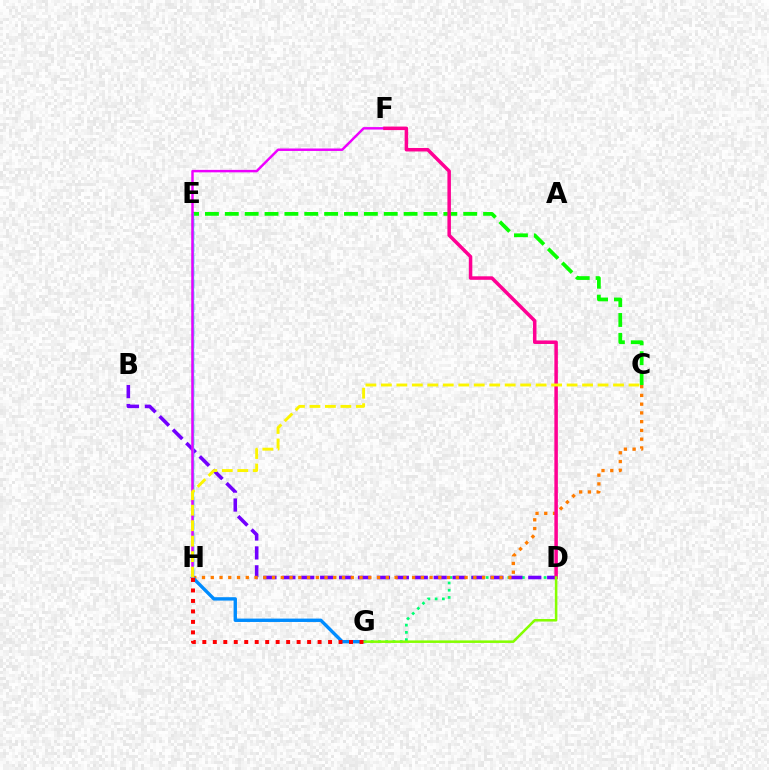{('E', 'H'): [{'color': '#0010ff', 'line_style': 'dashed', 'thickness': 1.64}, {'color': '#00fff6', 'line_style': 'solid', 'thickness': 1.66}], ('D', 'G'): [{'color': '#00ff74', 'line_style': 'dotted', 'thickness': 1.97}, {'color': '#84ff00', 'line_style': 'solid', 'thickness': 1.82}], ('B', 'D'): [{'color': '#7200ff', 'line_style': 'dashed', 'thickness': 2.57}], ('C', 'H'): [{'color': '#ff7c00', 'line_style': 'dotted', 'thickness': 2.38}, {'color': '#fcf500', 'line_style': 'dashed', 'thickness': 2.1}], ('C', 'E'): [{'color': '#08ff00', 'line_style': 'dashed', 'thickness': 2.7}], ('G', 'H'): [{'color': '#008cff', 'line_style': 'solid', 'thickness': 2.43}, {'color': '#ff0000', 'line_style': 'dotted', 'thickness': 2.85}], ('F', 'H'): [{'color': '#ee00ff', 'line_style': 'solid', 'thickness': 1.77}], ('D', 'F'): [{'color': '#ff0094', 'line_style': 'solid', 'thickness': 2.52}]}